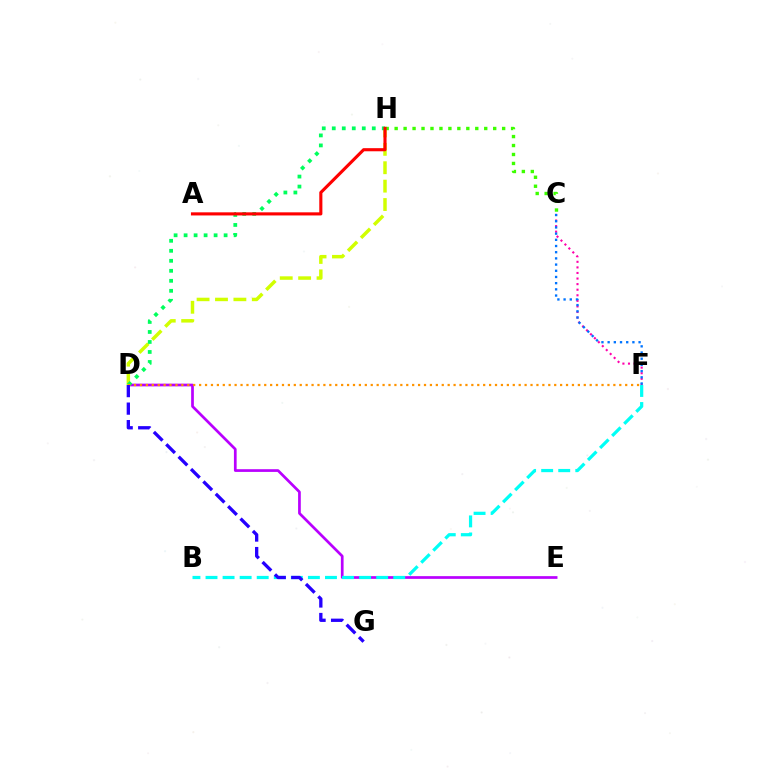{('D', 'E'): [{'color': '#b900ff', 'line_style': 'solid', 'thickness': 1.95}], ('B', 'F'): [{'color': '#00fff6', 'line_style': 'dashed', 'thickness': 2.32}], ('C', 'F'): [{'color': '#ff00ac', 'line_style': 'dotted', 'thickness': 1.51}, {'color': '#0074ff', 'line_style': 'dotted', 'thickness': 1.68}], ('D', 'H'): [{'color': '#d1ff00', 'line_style': 'dashed', 'thickness': 2.5}, {'color': '#00ff5c', 'line_style': 'dotted', 'thickness': 2.72}], ('D', 'F'): [{'color': '#ff9400', 'line_style': 'dotted', 'thickness': 1.61}], ('C', 'H'): [{'color': '#3dff00', 'line_style': 'dotted', 'thickness': 2.43}], ('A', 'H'): [{'color': '#ff0000', 'line_style': 'solid', 'thickness': 2.24}], ('D', 'G'): [{'color': '#2500ff', 'line_style': 'dashed', 'thickness': 2.38}]}